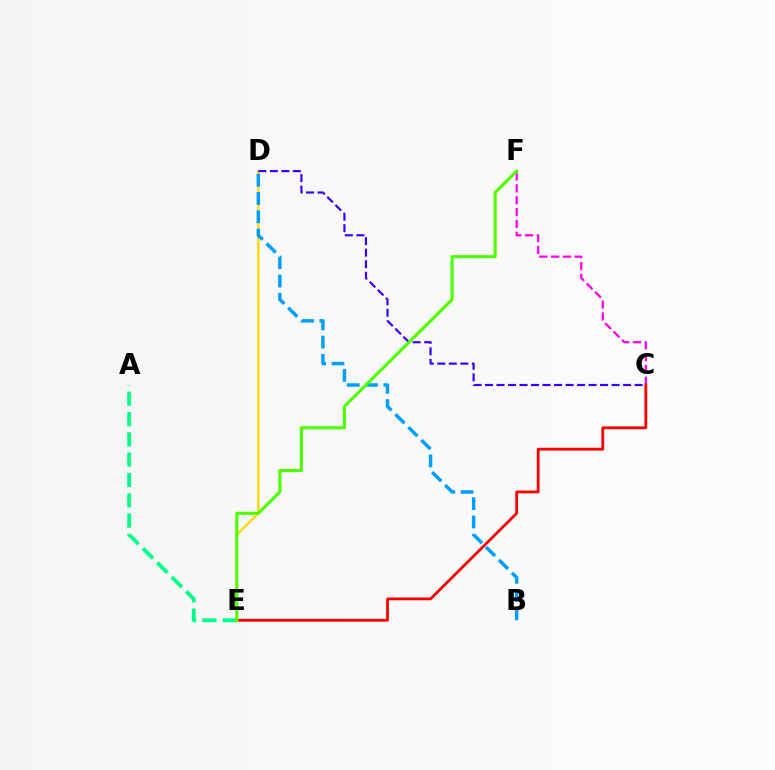{('D', 'E'): [{'color': '#ffd500', 'line_style': 'solid', 'thickness': 1.65}], ('C', 'F'): [{'color': '#ff00ed', 'line_style': 'dashed', 'thickness': 1.61}], ('B', 'D'): [{'color': '#009eff', 'line_style': 'dashed', 'thickness': 2.49}], ('C', 'E'): [{'color': '#ff0000', 'line_style': 'solid', 'thickness': 2.0}], ('C', 'D'): [{'color': '#3700ff', 'line_style': 'dashed', 'thickness': 1.56}], ('A', 'E'): [{'color': '#00ff86', 'line_style': 'dashed', 'thickness': 2.76}], ('E', 'F'): [{'color': '#4fff00', 'line_style': 'solid', 'thickness': 2.25}]}